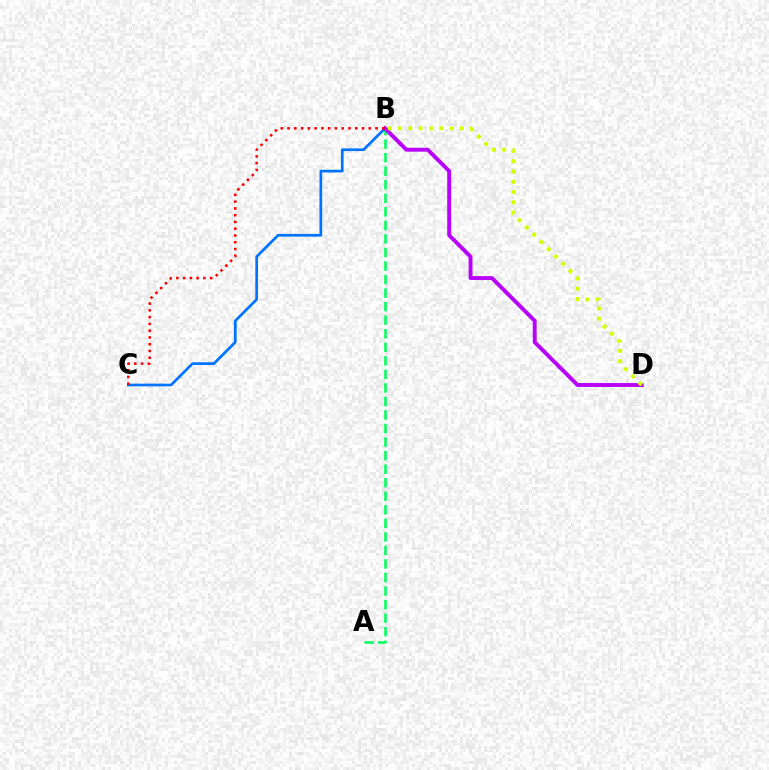{('A', 'B'): [{'color': '#00ff5c', 'line_style': 'dashed', 'thickness': 1.84}], ('B', 'C'): [{'color': '#0074ff', 'line_style': 'solid', 'thickness': 1.95}, {'color': '#ff0000', 'line_style': 'dotted', 'thickness': 1.84}], ('B', 'D'): [{'color': '#b900ff', 'line_style': 'solid', 'thickness': 2.81}, {'color': '#d1ff00', 'line_style': 'dotted', 'thickness': 2.79}]}